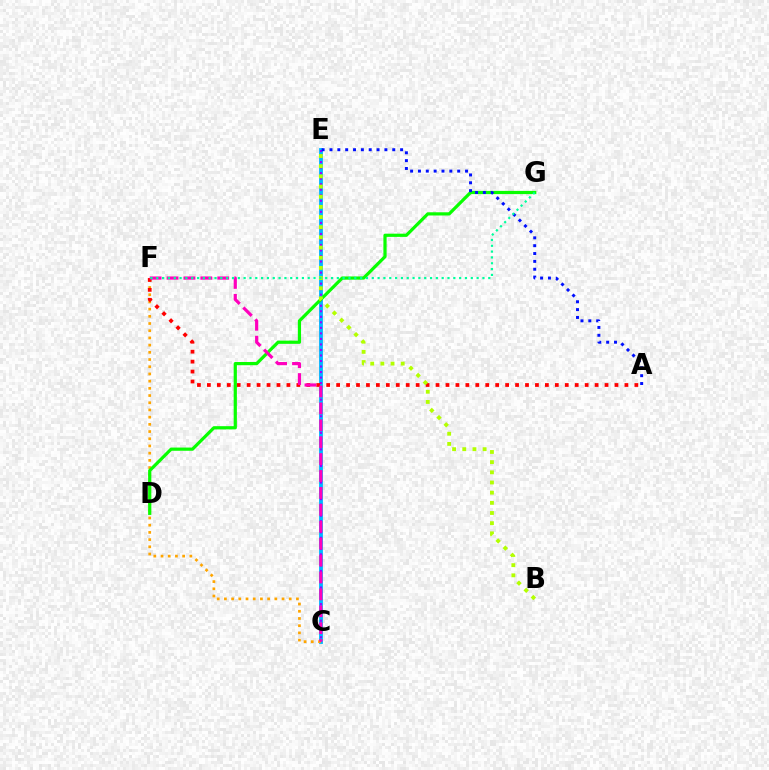{('C', 'E'): [{'color': '#00b5ff', 'line_style': 'solid', 'thickness': 2.74}, {'color': '#9b00ff', 'line_style': 'dotted', 'thickness': 1.5}], ('C', 'F'): [{'color': '#ffa500', 'line_style': 'dotted', 'thickness': 1.96}, {'color': '#ff00bd', 'line_style': 'dashed', 'thickness': 2.3}], ('A', 'F'): [{'color': '#ff0000', 'line_style': 'dotted', 'thickness': 2.7}], ('D', 'G'): [{'color': '#08ff00', 'line_style': 'solid', 'thickness': 2.31}], ('B', 'E'): [{'color': '#b3ff00', 'line_style': 'dotted', 'thickness': 2.76}], ('A', 'E'): [{'color': '#0010ff', 'line_style': 'dotted', 'thickness': 2.13}], ('F', 'G'): [{'color': '#00ff9d', 'line_style': 'dotted', 'thickness': 1.58}]}